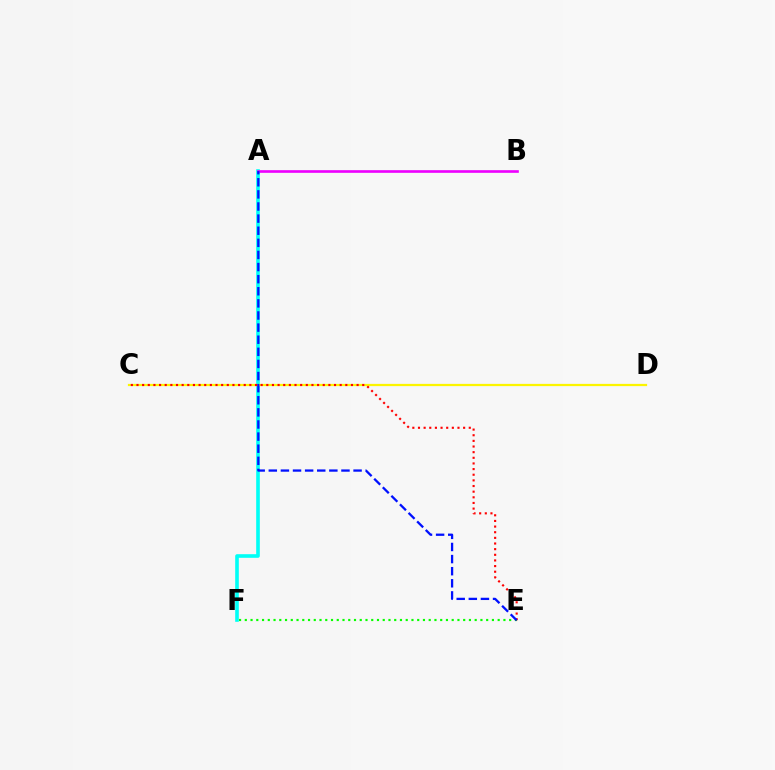{('A', 'F'): [{'color': '#00fff6', 'line_style': 'solid', 'thickness': 2.61}], ('C', 'D'): [{'color': '#fcf500', 'line_style': 'solid', 'thickness': 1.61}], ('E', 'F'): [{'color': '#08ff00', 'line_style': 'dotted', 'thickness': 1.56}], ('C', 'E'): [{'color': '#ff0000', 'line_style': 'dotted', 'thickness': 1.53}], ('A', 'B'): [{'color': '#ee00ff', 'line_style': 'solid', 'thickness': 1.91}], ('A', 'E'): [{'color': '#0010ff', 'line_style': 'dashed', 'thickness': 1.65}]}